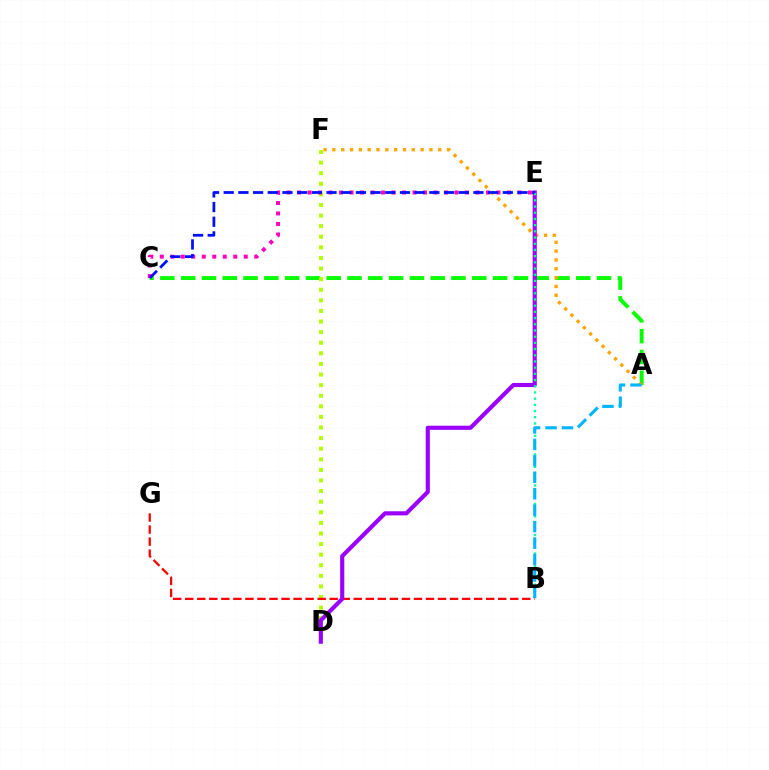{('A', 'C'): [{'color': '#08ff00', 'line_style': 'dashed', 'thickness': 2.82}], ('D', 'F'): [{'color': '#b3ff00', 'line_style': 'dotted', 'thickness': 2.88}], ('C', 'E'): [{'color': '#ff00bd', 'line_style': 'dotted', 'thickness': 2.85}, {'color': '#0010ff', 'line_style': 'dashed', 'thickness': 2.0}], ('A', 'F'): [{'color': '#ffa500', 'line_style': 'dotted', 'thickness': 2.4}], ('B', 'G'): [{'color': '#ff0000', 'line_style': 'dashed', 'thickness': 1.64}], ('D', 'E'): [{'color': '#9b00ff', 'line_style': 'solid', 'thickness': 2.97}], ('B', 'E'): [{'color': '#00ff9d', 'line_style': 'dotted', 'thickness': 1.68}], ('A', 'B'): [{'color': '#00b5ff', 'line_style': 'dashed', 'thickness': 2.23}]}